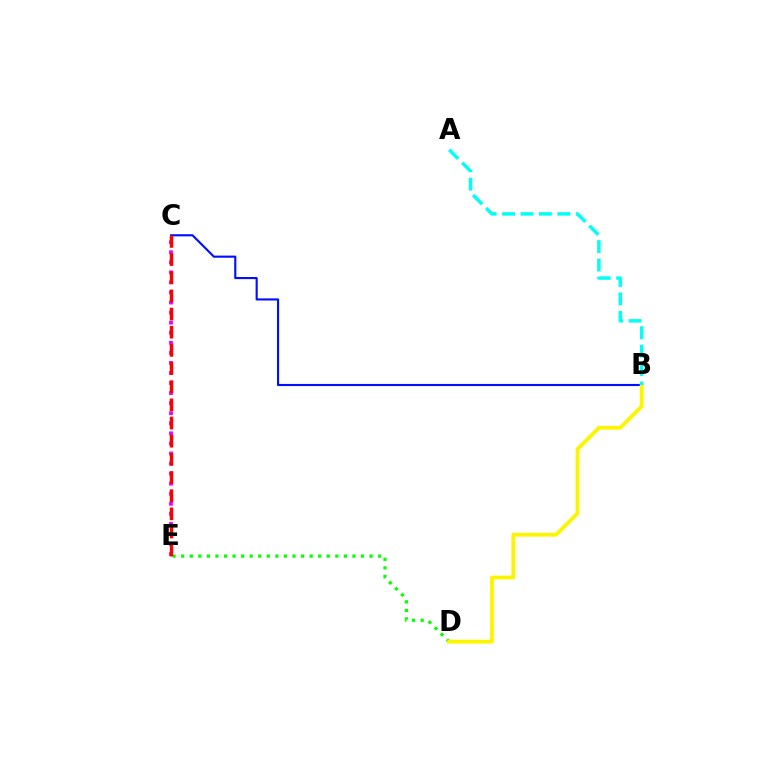{('B', 'C'): [{'color': '#0010ff', 'line_style': 'solid', 'thickness': 1.54}], ('D', 'E'): [{'color': '#08ff00', 'line_style': 'dotted', 'thickness': 2.33}], ('B', 'D'): [{'color': '#fcf500', 'line_style': 'solid', 'thickness': 2.75}], ('A', 'B'): [{'color': '#00fff6', 'line_style': 'dashed', 'thickness': 2.5}], ('C', 'E'): [{'color': '#ee00ff', 'line_style': 'dotted', 'thickness': 2.73}, {'color': '#ff0000', 'line_style': 'dashed', 'thickness': 2.47}]}